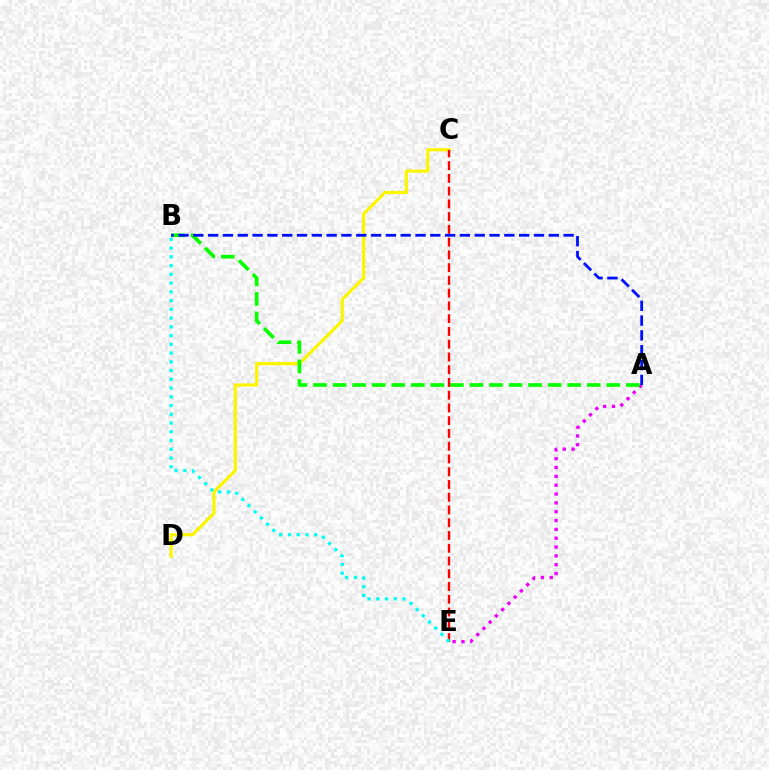{('C', 'D'): [{'color': '#fcf500', 'line_style': 'solid', 'thickness': 2.29}], ('A', 'E'): [{'color': '#ee00ff', 'line_style': 'dotted', 'thickness': 2.4}], ('A', 'B'): [{'color': '#08ff00', 'line_style': 'dashed', 'thickness': 2.66}, {'color': '#0010ff', 'line_style': 'dashed', 'thickness': 2.01}], ('C', 'E'): [{'color': '#ff0000', 'line_style': 'dashed', 'thickness': 1.73}], ('B', 'E'): [{'color': '#00fff6', 'line_style': 'dotted', 'thickness': 2.38}]}